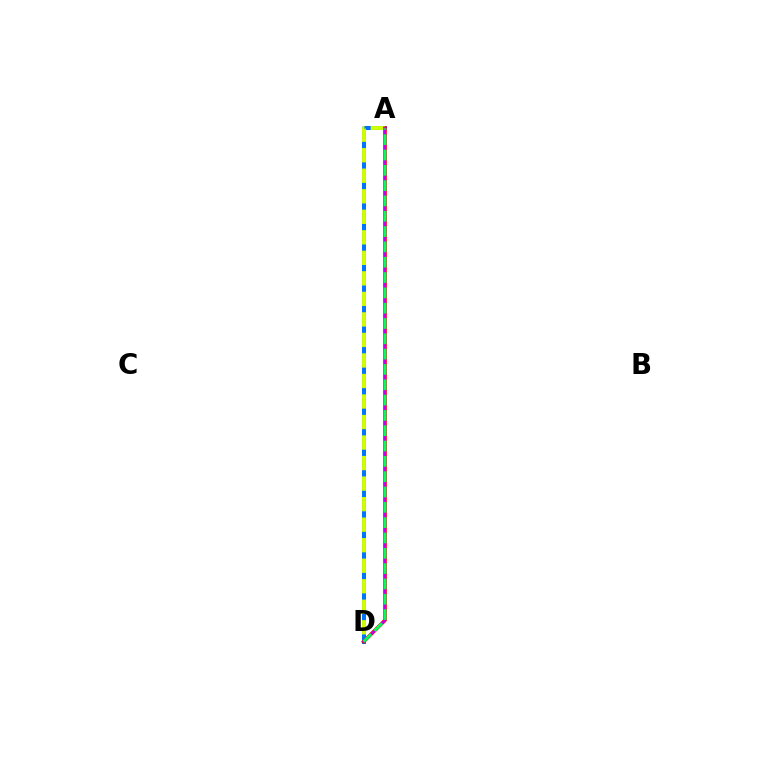{('A', 'D'): [{'color': '#0074ff', 'line_style': 'solid', 'thickness': 2.87}, {'color': '#d1ff00', 'line_style': 'dashed', 'thickness': 2.79}, {'color': '#ff0000', 'line_style': 'solid', 'thickness': 2.62}, {'color': '#b900ff', 'line_style': 'solid', 'thickness': 1.6}, {'color': '#00ff5c', 'line_style': 'dashed', 'thickness': 2.08}]}